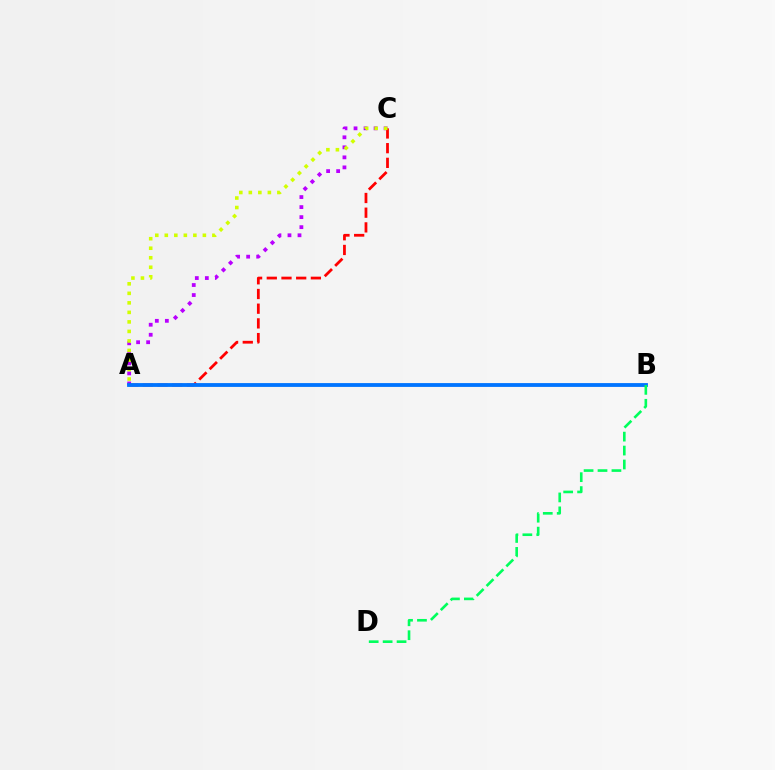{('A', 'C'): [{'color': '#b900ff', 'line_style': 'dotted', 'thickness': 2.72}, {'color': '#ff0000', 'line_style': 'dashed', 'thickness': 2.0}, {'color': '#d1ff00', 'line_style': 'dotted', 'thickness': 2.59}], ('A', 'B'): [{'color': '#0074ff', 'line_style': 'solid', 'thickness': 2.75}], ('B', 'D'): [{'color': '#00ff5c', 'line_style': 'dashed', 'thickness': 1.89}]}